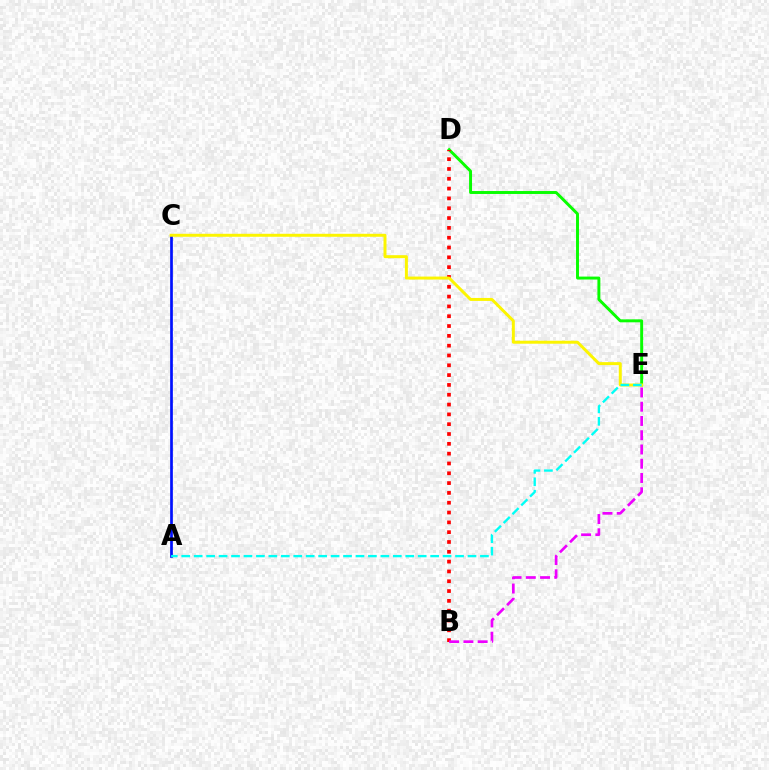{('A', 'C'): [{'color': '#0010ff', 'line_style': 'solid', 'thickness': 1.95}], ('D', 'E'): [{'color': '#08ff00', 'line_style': 'solid', 'thickness': 2.12}], ('B', 'D'): [{'color': '#ff0000', 'line_style': 'dotted', 'thickness': 2.67}], ('C', 'E'): [{'color': '#fcf500', 'line_style': 'solid', 'thickness': 2.14}], ('B', 'E'): [{'color': '#ee00ff', 'line_style': 'dashed', 'thickness': 1.94}], ('A', 'E'): [{'color': '#00fff6', 'line_style': 'dashed', 'thickness': 1.69}]}